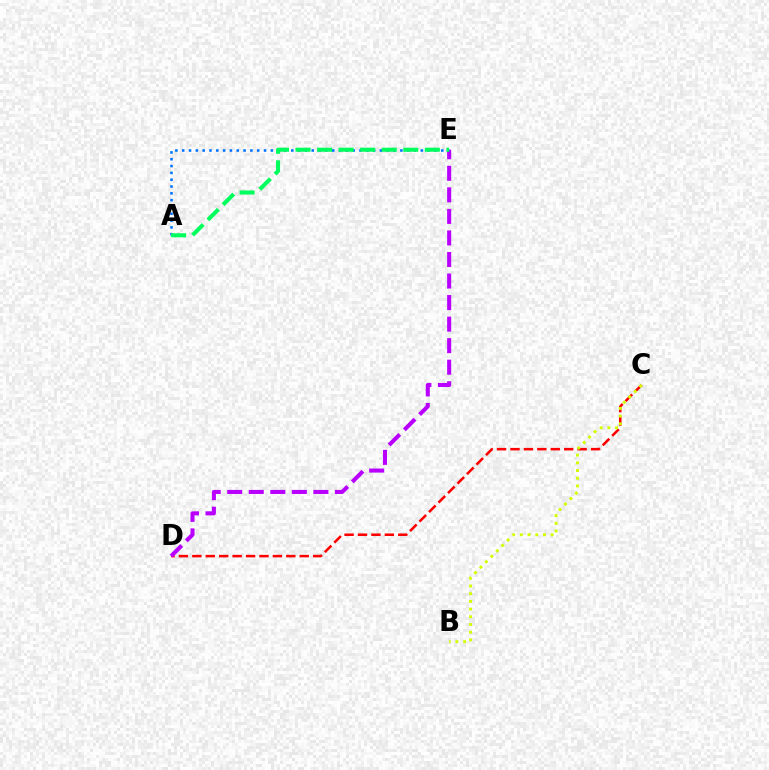{('C', 'D'): [{'color': '#ff0000', 'line_style': 'dashed', 'thickness': 1.82}], ('D', 'E'): [{'color': '#b900ff', 'line_style': 'dashed', 'thickness': 2.93}], ('A', 'E'): [{'color': '#0074ff', 'line_style': 'dotted', 'thickness': 1.85}, {'color': '#00ff5c', 'line_style': 'dashed', 'thickness': 2.93}], ('B', 'C'): [{'color': '#d1ff00', 'line_style': 'dotted', 'thickness': 2.09}]}